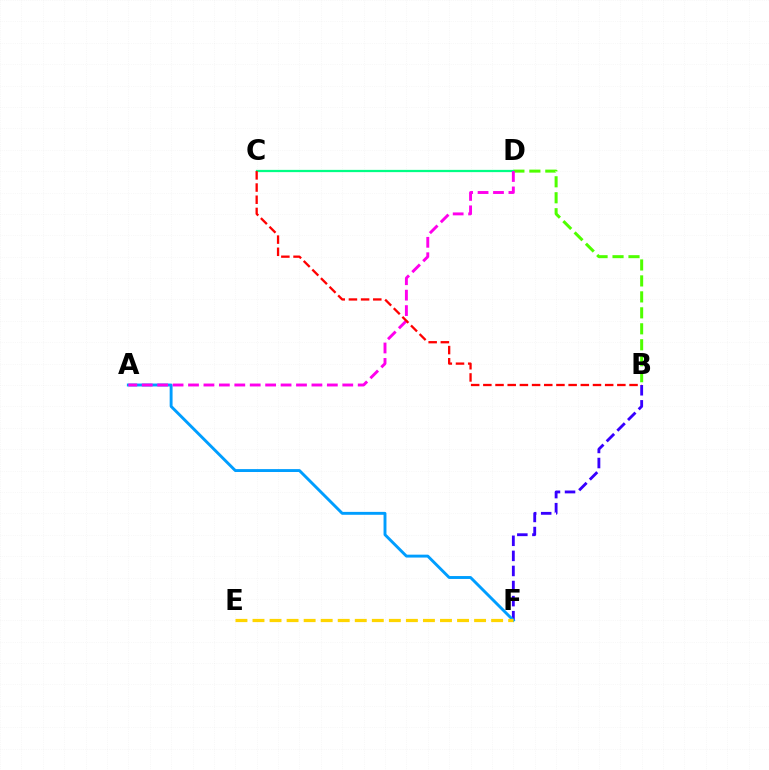{('B', 'D'): [{'color': '#4fff00', 'line_style': 'dashed', 'thickness': 2.17}], ('C', 'D'): [{'color': '#00ff86', 'line_style': 'solid', 'thickness': 1.62}], ('B', 'F'): [{'color': '#3700ff', 'line_style': 'dashed', 'thickness': 2.05}], ('A', 'F'): [{'color': '#009eff', 'line_style': 'solid', 'thickness': 2.09}], ('A', 'D'): [{'color': '#ff00ed', 'line_style': 'dashed', 'thickness': 2.1}], ('E', 'F'): [{'color': '#ffd500', 'line_style': 'dashed', 'thickness': 2.32}], ('B', 'C'): [{'color': '#ff0000', 'line_style': 'dashed', 'thickness': 1.66}]}